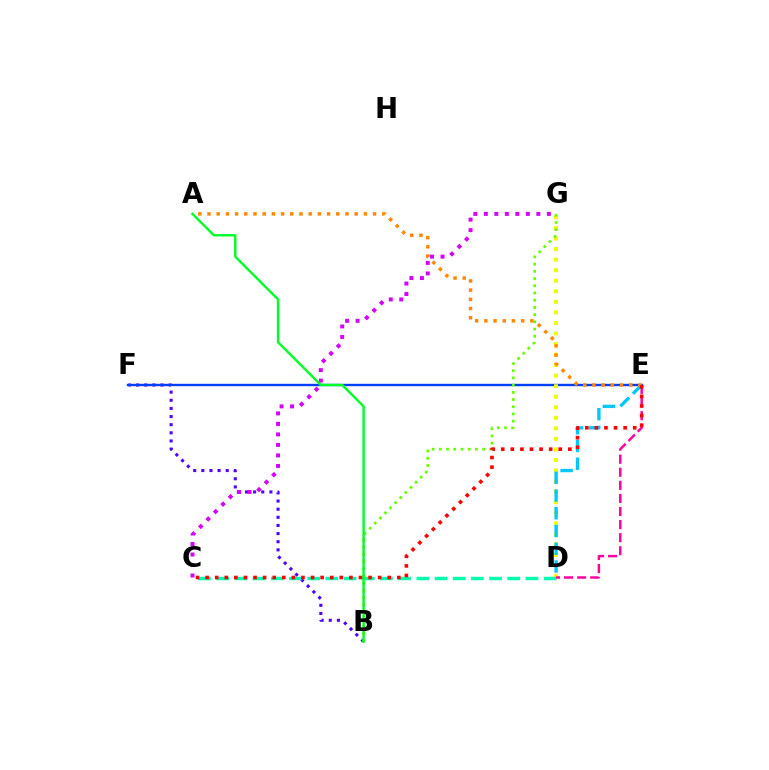{('B', 'F'): [{'color': '#4f00ff', 'line_style': 'dotted', 'thickness': 2.21}], ('E', 'F'): [{'color': '#003fff', 'line_style': 'solid', 'thickness': 1.71}], ('D', 'G'): [{'color': '#eeff00', 'line_style': 'dotted', 'thickness': 2.87}], ('C', 'D'): [{'color': '#00ffaf', 'line_style': 'dashed', 'thickness': 2.47}], ('D', 'E'): [{'color': '#ff00a0', 'line_style': 'dashed', 'thickness': 1.78}, {'color': '#00c7ff', 'line_style': 'dashed', 'thickness': 2.41}], ('B', 'G'): [{'color': '#66ff00', 'line_style': 'dotted', 'thickness': 1.96}], ('A', 'E'): [{'color': '#ff8800', 'line_style': 'dotted', 'thickness': 2.5}], ('C', 'G'): [{'color': '#d600ff', 'line_style': 'dotted', 'thickness': 2.85}], ('C', 'E'): [{'color': '#ff0000', 'line_style': 'dotted', 'thickness': 2.6}], ('A', 'B'): [{'color': '#00ff27', 'line_style': 'solid', 'thickness': 1.74}]}